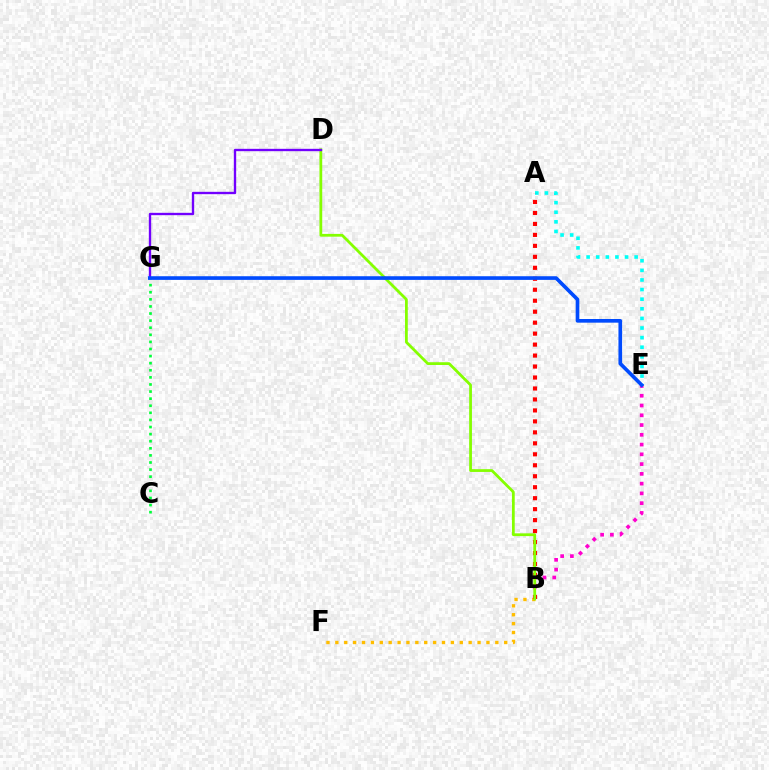{('A', 'E'): [{'color': '#00fff6', 'line_style': 'dotted', 'thickness': 2.61}], ('C', 'G'): [{'color': '#00ff39', 'line_style': 'dotted', 'thickness': 1.93}], ('B', 'F'): [{'color': '#ffbd00', 'line_style': 'dotted', 'thickness': 2.41}], ('B', 'E'): [{'color': '#ff00cf', 'line_style': 'dotted', 'thickness': 2.65}], ('A', 'B'): [{'color': '#ff0000', 'line_style': 'dotted', 'thickness': 2.98}], ('B', 'D'): [{'color': '#84ff00', 'line_style': 'solid', 'thickness': 2.0}], ('D', 'G'): [{'color': '#7200ff', 'line_style': 'solid', 'thickness': 1.69}], ('E', 'G'): [{'color': '#004bff', 'line_style': 'solid', 'thickness': 2.63}]}